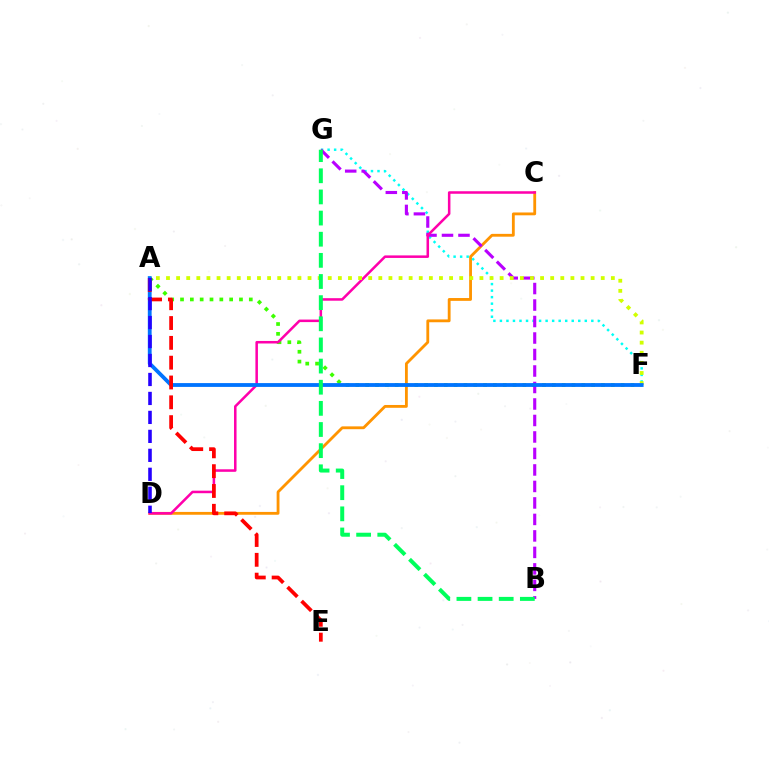{('A', 'F'): [{'color': '#3dff00', 'line_style': 'dotted', 'thickness': 2.67}, {'color': '#d1ff00', 'line_style': 'dotted', 'thickness': 2.75}, {'color': '#0074ff', 'line_style': 'solid', 'thickness': 2.74}], ('C', 'D'): [{'color': '#ff9400', 'line_style': 'solid', 'thickness': 2.03}, {'color': '#ff00ac', 'line_style': 'solid', 'thickness': 1.82}], ('F', 'G'): [{'color': '#00fff6', 'line_style': 'dotted', 'thickness': 1.77}], ('B', 'G'): [{'color': '#b900ff', 'line_style': 'dashed', 'thickness': 2.24}, {'color': '#00ff5c', 'line_style': 'dashed', 'thickness': 2.87}], ('A', 'E'): [{'color': '#ff0000', 'line_style': 'dashed', 'thickness': 2.69}], ('A', 'D'): [{'color': '#2500ff', 'line_style': 'dashed', 'thickness': 2.58}]}